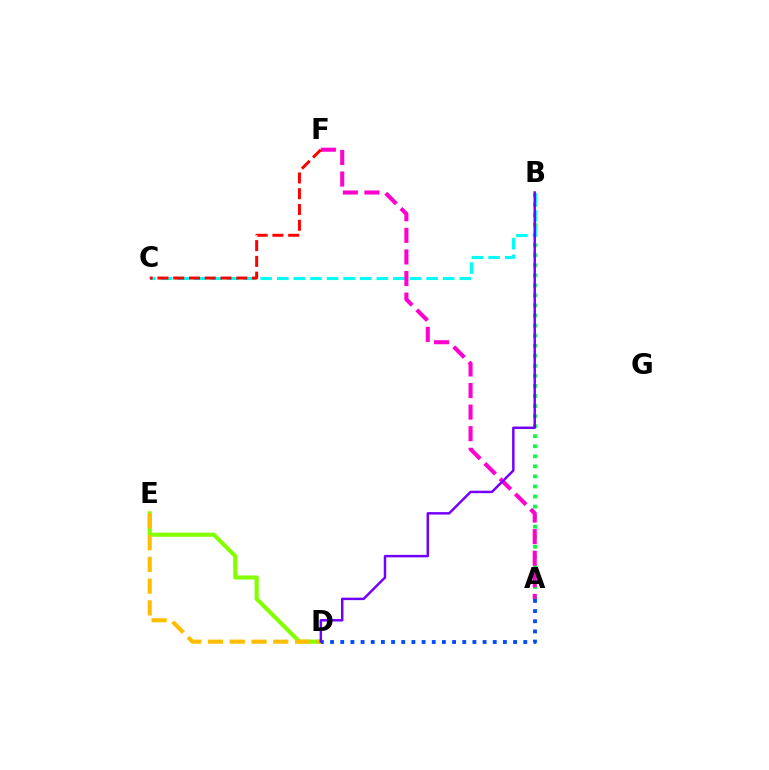{('D', 'E'): [{'color': '#84ff00', 'line_style': 'solid', 'thickness': 2.98}, {'color': '#ffbd00', 'line_style': 'dashed', 'thickness': 2.95}], ('A', 'B'): [{'color': '#00ff39', 'line_style': 'dotted', 'thickness': 2.73}], ('A', 'D'): [{'color': '#004bff', 'line_style': 'dotted', 'thickness': 2.76}], ('B', 'C'): [{'color': '#00fff6', 'line_style': 'dashed', 'thickness': 2.25}], ('A', 'F'): [{'color': '#ff00cf', 'line_style': 'dashed', 'thickness': 2.93}], ('C', 'F'): [{'color': '#ff0000', 'line_style': 'dashed', 'thickness': 2.14}], ('B', 'D'): [{'color': '#7200ff', 'line_style': 'solid', 'thickness': 1.77}]}